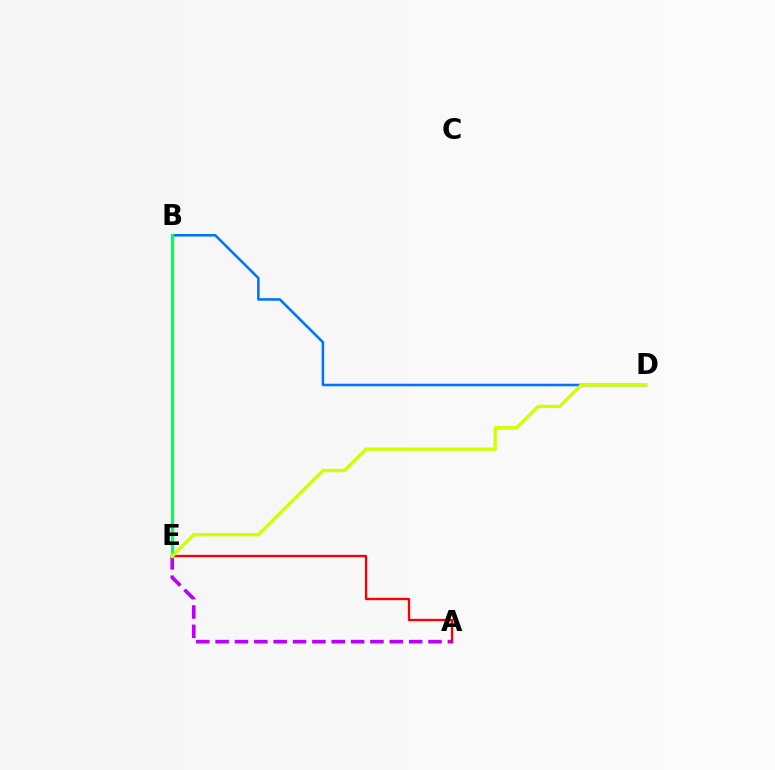{('A', 'E'): [{'color': '#b900ff', 'line_style': 'dashed', 'thickness': 2.63}, {'color': '#ff0000', 'line_style': 'solid', 'thickness': 1.68}], ('B', 'D'): [{'color': '#0074ff', 'line_style': 'solid', 'thickness': 1.84}], ('B', 'E'): [{'color': '#00ff5c', 'line_style': 'solid', 'thickness': 2.37}], ('D', 'E'): [{'color': '#d1ff00', 'line_style': 'solid', 'thickness': 2.38}]}